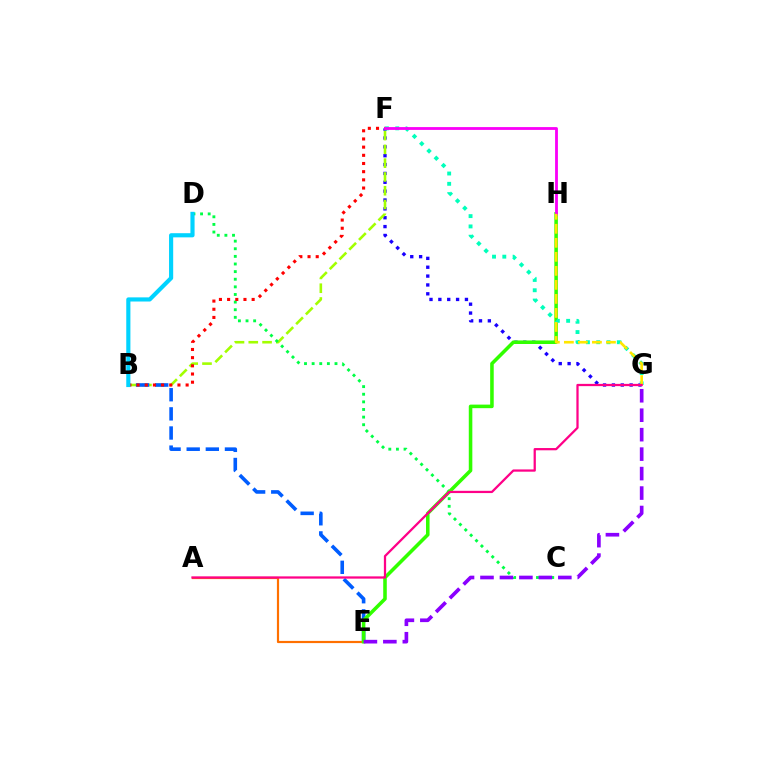{('F', 'G'): [{'color': '#1900ff', 'line_style': 'dotted', 'thickness': 2.41}, {'color': '#00ffbb', 'line_style': 'dotted', 'thickness': 2.8}], ('B', 'F'): [{'color': '#a2ff00', 'line_style': 'dashed', 'thickness': 1.87}, {'color': '#ff0000', 'line_style': 'dotted', 'thickness': 2.22}], ('B', 'E'): [{'color': '#005dff', 'line_style': 'dashed', 'thickness': 2.6}], ('C', 'D'): [{'color': '#00ff45', 'line_style': 'dotted', 'thickness': 2.07}], ('A', 'E'): [{'color': '#ff7000', 'line_style': 'solid', 'thickness': 1.57}], ('E', 'H'): [{'color': '#31ff00', 'line_style': 'solid', 'thickness': 2.56}], ('F', 'H'): [{'color': '#fa00f9', 'line_style': 'solid', 'thickness': 2.02}], ('E', 'G'): [{'color': '#8a00ff', 'line_style': 'dashed', 'thickness': 2.64}], ('G', 'H'): [{'color': '#ffe600', 'line_style': 'dashed', 'thickness': 1.9}], ('B', 'D'): [{'color': '#00d3ff', 'line_style': 'solid', 'thickness': 2.99}], ('A', 'G'): [{'color': '#ff0088', 'line_style': 'solid', 'thickness': 1.62}]}